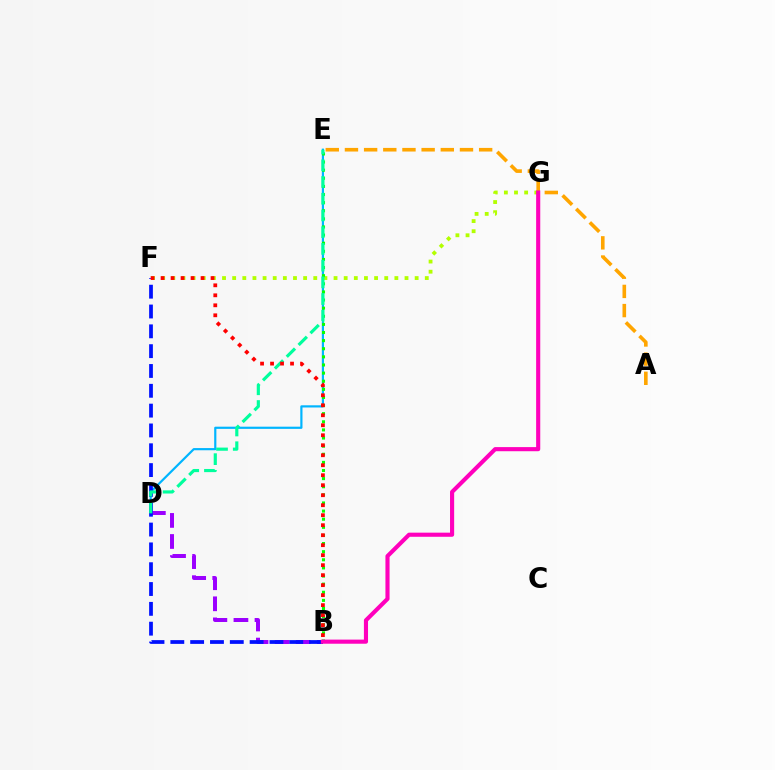{('B', 'D'): [{'color': '#9b00ff', 'line_style': 'dashed', 'thickness': 2.86}], ('D', 'E'): [{'color': '#00b5ff', 'line_style': 'solid', 'thickness': 1.57}, {'color': '#00ff9d', 'line_style': 'dashed', 'thickness': 2.27}], ('F', 'G'): [{'color': '#b3ff00', 'line_style': 'dotted', 'thickness': 2.75}], ('B', 'E'): [{'color': '#08ff00', 'line_style': 'dotted', 'thickness': 2.21}], ('A', 'E'): [{'color': '#ffa500', 'line_style': 'dashed', 'thickness': 2.6}], ('B', 'F'): [{'color': '#0010ff', 'line_style': 'dashed', 'thickness': 2.69}, {'color': '#ff0000', 'line_style': 'dotted', 'thickness': 2.72}], ('B', 'G'): [{'color': '#ff00bd', 'line_style': 'solid', 'thickness': 2.97}]}